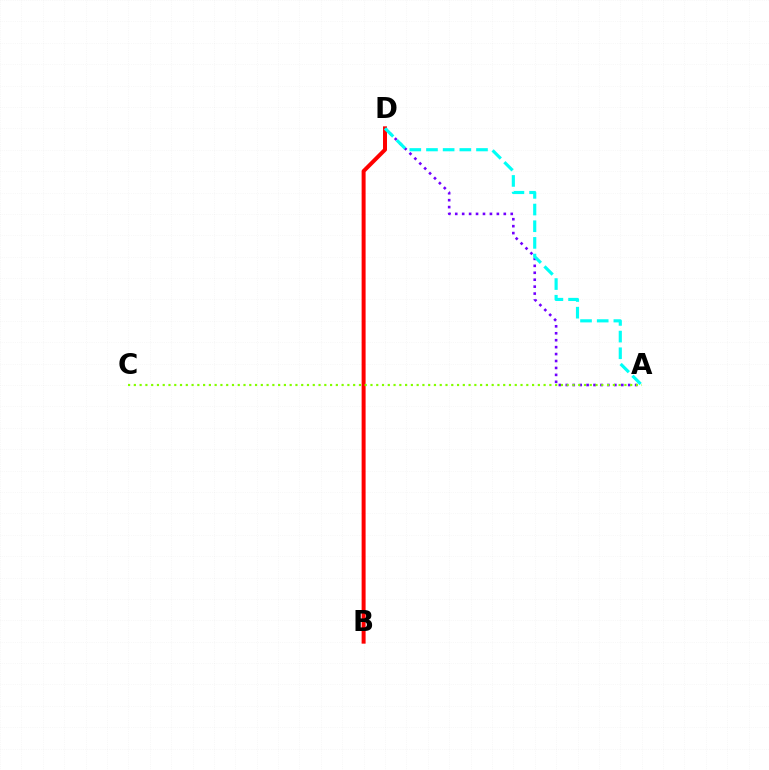{('A', 'D'): [{'color': '#7200ff', 'line_style': 'dotted', 'thickness': 1.88}, {'color': '#00fff6', 'line_style': 'dashed', 'thickness': 2.26}], ('B', 'D'): [{'color': '#ff0000', 'line_style': 'solid', 'thickness': 2.86}], ('A', 'C'): [{'color': '#84ff00', 'line_style': 'dotted', 'thickness': 1.57}]}